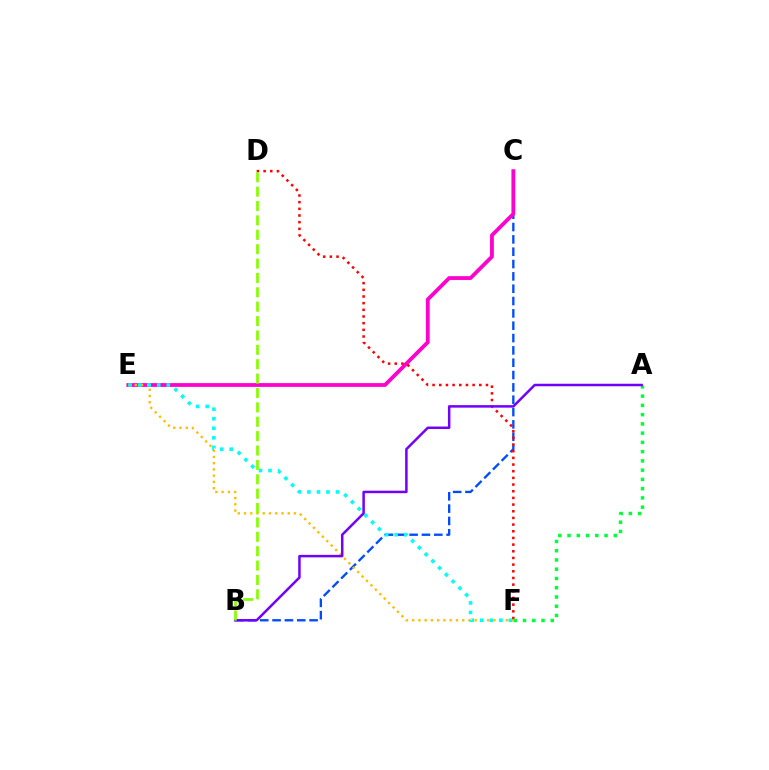{('B', 'C'): [{'color': '#004bff', 'line_style': 'dashed', 'thickness': 1.68}], ('C', 'E'): [{'color': '#ff00cf', 'line_style': 'solid', 'thickness': 2.73}], ('E', 'F'): [{'color': '#ffbd00', 'line_style': 'dotted', 'thickness': 1.7}, {'color': '#00fff6', 'line_style': 'dotted', 'thickness': 2.59}], ('D', 'F'): [{'color': '#ff0000', 'line_style': 'dotted', 'thickness': 1.81}], ('A', 'F'): [{'color': '#00ff39', 'line_style': 'dotted', 'thickness': 2.51}], ('A', 'B'): [{'color': '#7200ff', 'line_style': 'solid', 'thickness': 1.8}], ('B', 'D'): [{'color': '#84ff00', 'line_style': 'dashed', 'thickness': 1.95}]}